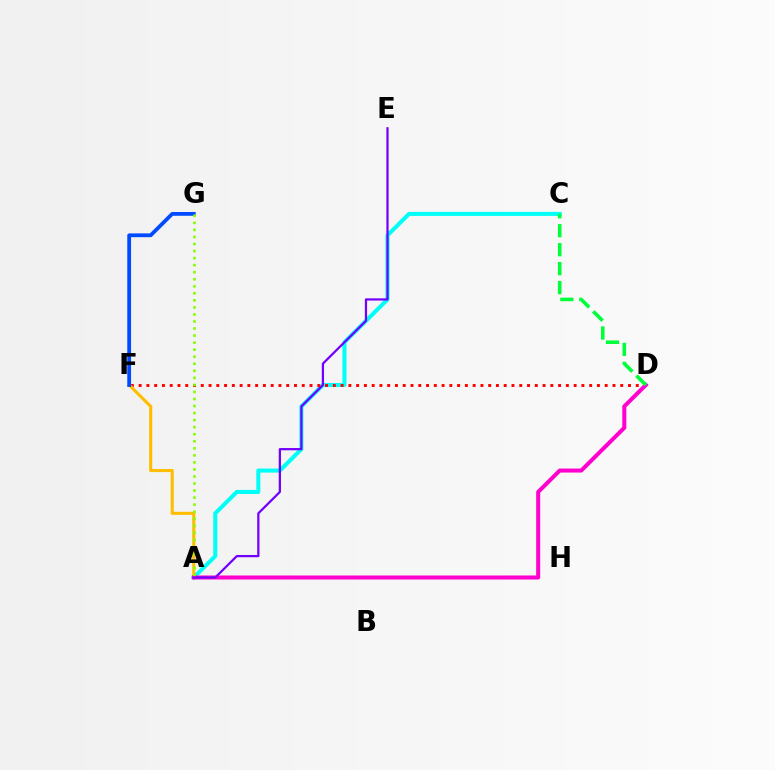{('A', 'C'): [{'color': '#00fff6', 'line_style': 'solid', 'thickness': 2.91}], ('D', 'F'): [{'color': '#ff0000', 'line_style': 'dotted', 'thickness': 2.11}], ('A', 'F'): [{'color': '#ffbd00', 'line_style': 'solid', 'thickness': 2.22}], ('F', 'G'): [{'color': '#004bff', 'line_style': 'solid', 'thickness': 2.73}], ('A', 'D'): [{'color': '#ff00cf', 'line_style': 'solid', 'thickness': 2.9}], ('A', 'G'): [{'color': '#84ff00', 'line_style': 'dotted', 'thickness': 1.91}], ('A', 'E'): [{'color': '#7200ff', 'line_style': 'solid', 'thickness': 1.62}], ('C', 'D'): [{'color': '#00ff39', 'line_style': 'dashed', 'thickness': 2.58}]}